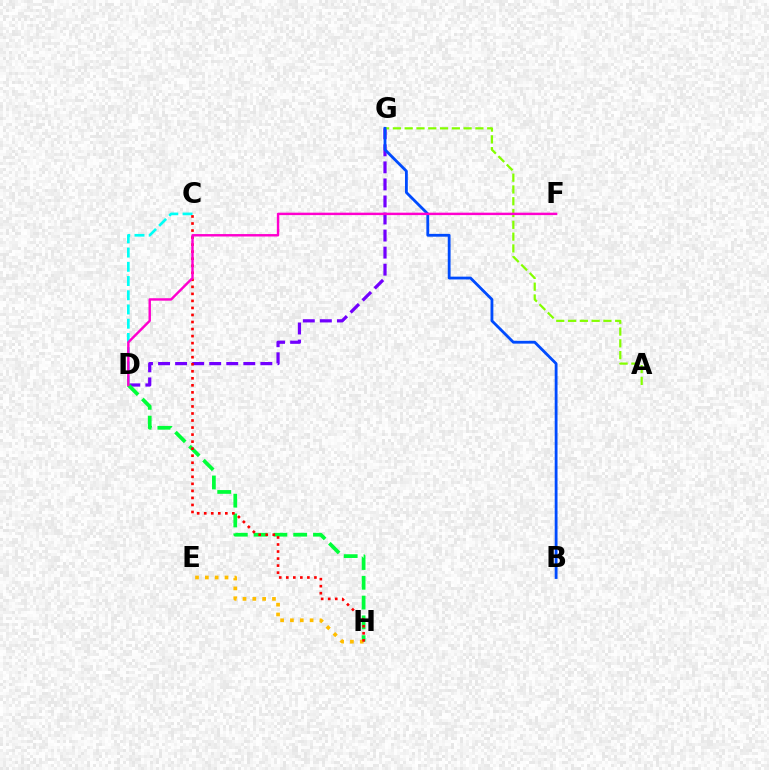{('D', 'G'): [{'color': '#7200ff', 'line_style': 'dashed', 'thickness': 2.32}], ('C', 'D'): [{'color': '#00fff6', 'line_style': 'dashed', 'thickness': 1.93}], ('D', 'H'): [{'color': '#00ff39', 'line_style': 'dashed', 'thickness': 2.69}], ('A', 'G'): [{'color': '#84ff00', 'line_style': 'dashed', 'thickness': 1.6}], ('B', 'G'): [{'color': '#004bff', 'line_style': 'solid', 'thickness': 2.03}], ('E', 'H'): [{'color': '#ffbd00', 'line_style': 'dotted', 'thickness': 2.67}], ('C', 'H'): [{'color': '#ff0000', 'line_style': 'dotted', 'thickness': 1.91}], ('D', 'F'): [{'color': '#ff00cf', 'line_style': 'solid', 'thickness': 1.75}]}